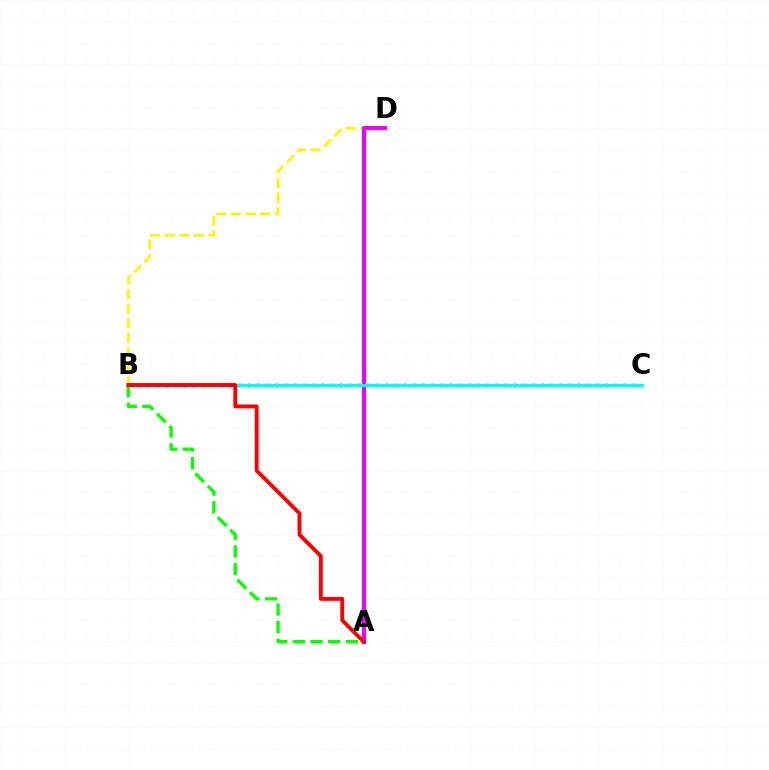{('B', 'D'): [{'color': '#fcf500', 'line_style': 'dashed', 'thickness': 1.98}], ('A', 'D'): [{'color': '#ee00ff', 'line_style': 'solid', 'thickness': 2.95}], ('B', 'C'): [{'color': '#0010ff', 'line_style': 'dotted', 'thickness': 2.49}, {'color': '#00fff6', 'line_style': 'solid', 'thickness': 2.21}], ('A', 'B'): [{'color': '#08ff00', 'line_style': 'dashed', 'thickness': 2.4}, {'color': '#ff0000', 'line_style': 'solid', 'thickness': 2.79}]}